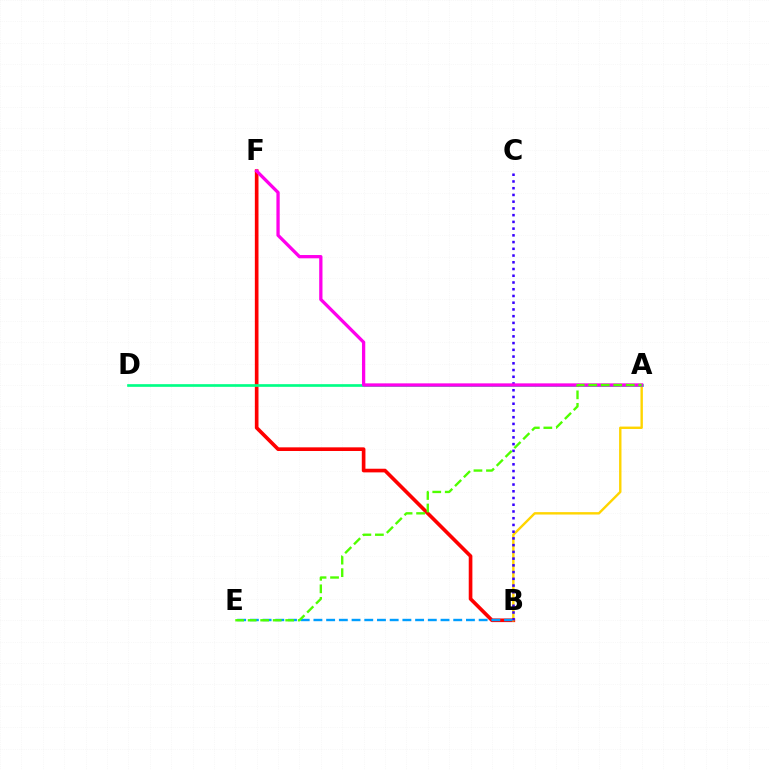{('B', 'F'): [{'color': '#ff0000', 'line_style': 'solid', 'thickness': 2.63}], ('B', 'E'): [{'color': '#009eff', 'line_style': 'dashed', 'thickness': 1.73}], ('A', 'B'): [{'color': '#ffd500', 'line_style': 'solid', 'thickness': 1.73}], ('A', 'D'): [{'color': '#00ff86', 'line_style': 'solid', 'thickness': 1.92}], ('B', 'C'): [{'color': '#3700ff', 'line_style': 'dotted', 'thickness': 1.83}], ('A', 'F'): [{'color': '#ff00ed', 'line_style': 'solid', 'thickness': 2.37}], ('A', 'E'): [{'color': '#4fff00', 'line_style': 'dashed', 'thickness': 1.7}]}